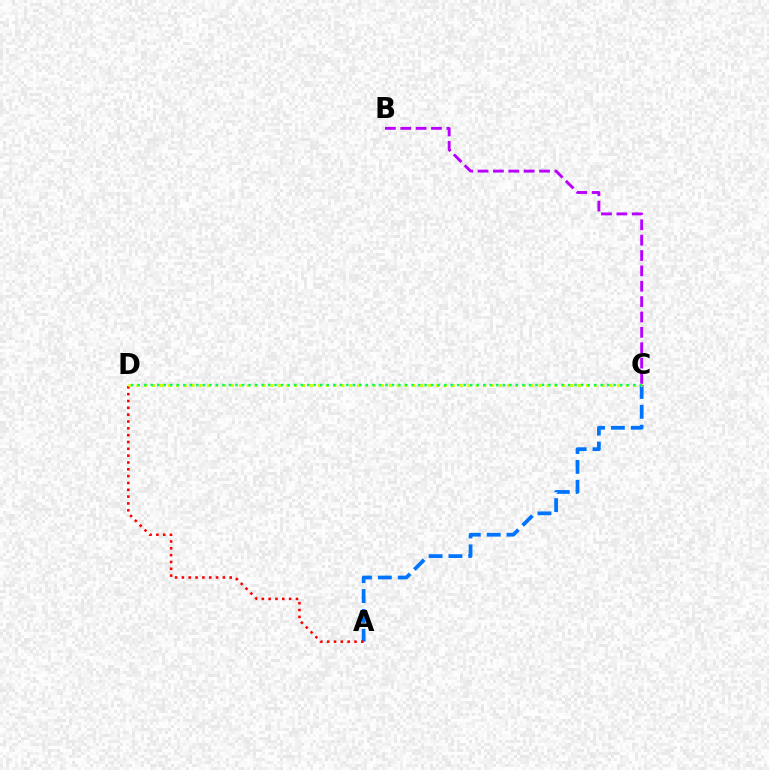{('B', 'C'): [{'color': '#b900ff', 'line_style': 'dashed', 'thickness': 2.09}], ('A', 'C'): [{'color': '#0074ff', 'line_style': 'dashed', 'thickness': 2.7}], ('A', 'D'): [{'color': '#ff0000', 'line_style': 'dotted', 'thickness': 1.86}], ('C', 'D'): [{'color': '#d1ff00', 'line_style': 'dotted', 'thickness': 2.14}, {'color': '#00ff5c', 'line_style': 'dotted', 'thickness': 1.77}]}